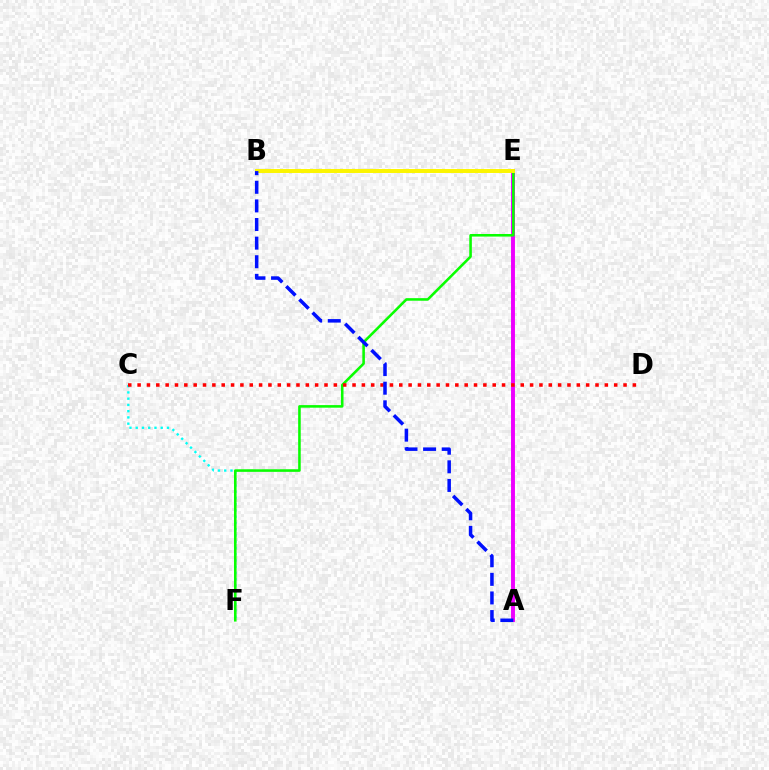{('A', 'E'): [{'color': '#ee00ff', 'line_style': 'solid', 'thickness': 2.82}], ('C', 'F'): [{'color': '#00fff6', 'line_style': 'dotted', 'thickness': 1.7}], ('E', 'F'): [{'color': '#08ff00', 'line_style': 'solid', 'thickness': 1.85}], ('C', 'D'): [{'color': '#ff0000', 'line_style': 'dotted', 'thickness': 2.54}], ('B', 'E'): [{'color': '#fcf500', 'line_style': 'solid', 'thickness': 2.85}], ('A', 'B'): [{'color': '#0010ff', 'line_style': 'dashed', 'thickness': 2.53}]}